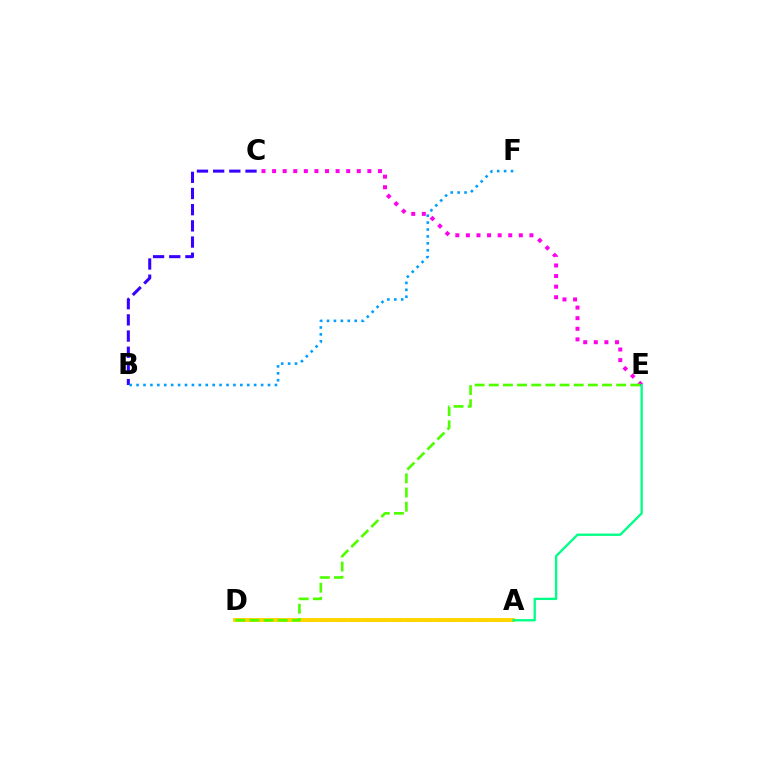{('B', 'C'): [{'color': '#3700ff', 'line_style': 'dashed', 'thickness': 2.2}], ('A', 'D'): [{'color': '#ff0000', 'line_style': 'dashed', 'thickness': 1.94}, {'color': '#ffd500', 'line_style': 'solid', 'thickness': 2.84}], ('B', 'F'): [{'color': '#009eff', 'line_style': 'dotted', 'thickness': 1.88}], ('C', 'E'): [{'color': '#ff00ed', 'line_style': 'dotted', 'thickness': 2.88}], ('D', 'E'): [{'color': '#4fff00', 'line_style': 'dashed', 'thickness': 1.92}], ('A', 'E'): [{'color': '#00ff86', 'line_style': 'solid', 'thickness': 1.67}]}